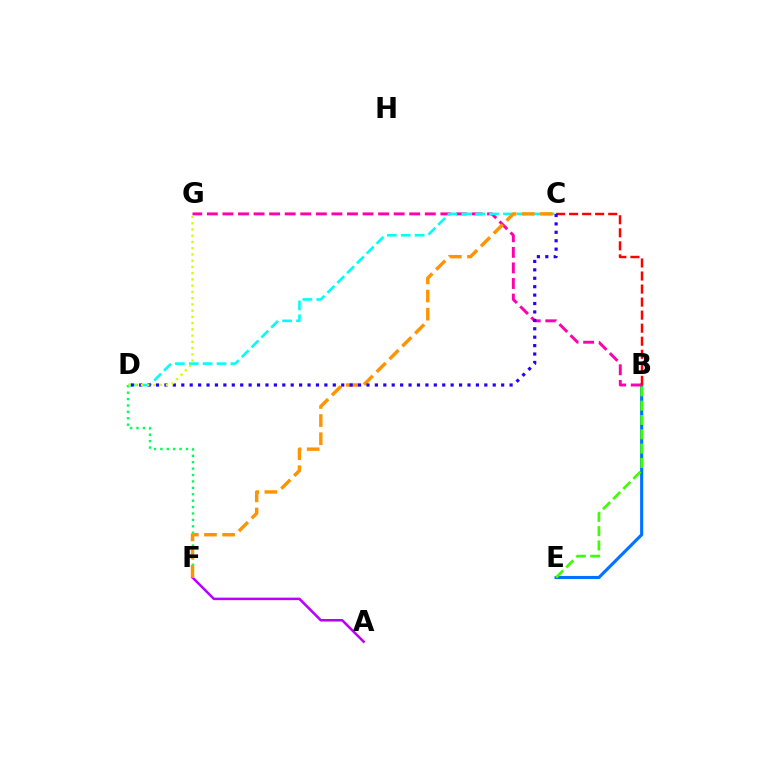{('B', 'E'): [{'color': '#0074ff', 'line_style': 'solid', 'thickness': 2.26}, {'color': '#3dff00', 'line_style': 'dashed', 'thickness': 1.95}], ('A', 'F'): [{'color': '#b900ff', 'line_style': 'solid', 'thickness': 1.82}], ('B', 'G'): [{'color': '#ff00ac', 'line_style': 'dashed', 'thickness': 2.11}], ('C', 'D'): [{'color': '#00fff6', 'line_style': 'dashed', 'thickness': 1.89}, {'color': '#2500ff', 'line_style': 'dotted', 'thickness': 2.29}], ('D', 'F'): [{'color': '#00ff5c', 'line_style': 'dotted', 'thickness': 1.74}], ('B', 'C'): [{'color': '#ff0000', 'line_style': 'dashed', 'thickness': 1.77}], ('C', 'F'): [{'color': '#ff9400', 'line_style': 'dashed', 'thickness': 2.46}], ('D', 'G'): [{'color': '#d1ff00', 'line_style': 'dotted', 'thickness': 1.7}]}